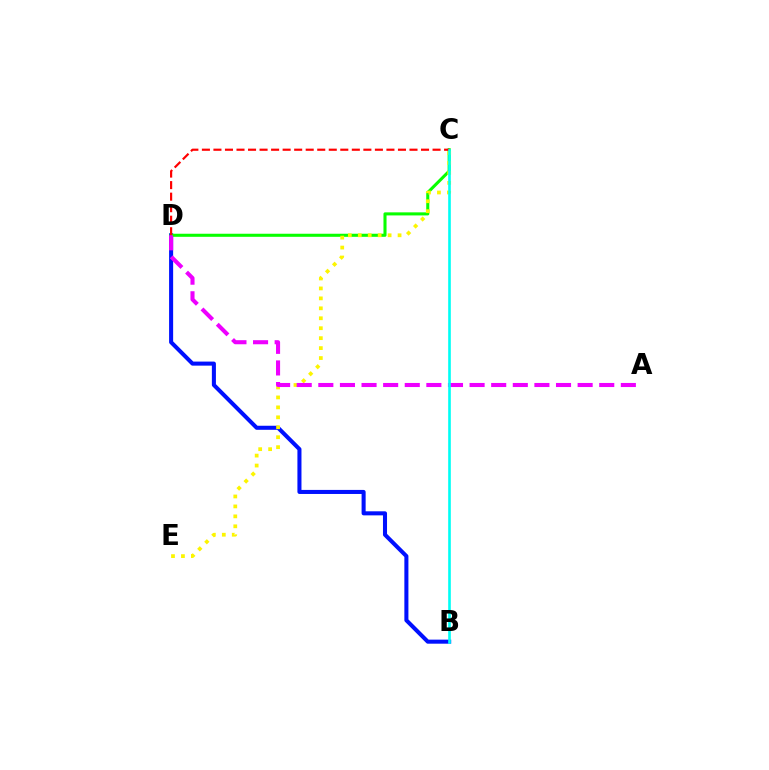{('B', 'D'): [{'color': '#0010ff', 'line_style': 'solid', 'thickness': 2.92}], ('C', 'D'): [{'color': '#08ff00', 'line_style': 'solid', 'thickness': 2.21}, {'color': '#ff0000', 'line_style': 'dashed', 'thickness': 1.57}], ('C', 'E'): [{'color': '#fcf500', 'line_style': 'dotted', 'thickness': 2.7}], ('A', 'D'): [{'color': '#ee00ff', 'line_style': 'dashed', 'thickness': 2.94}], ('B', 'C'): [{'color': '#00fff6', 'line_style': 'solid', 'thickness': 1.9}]}